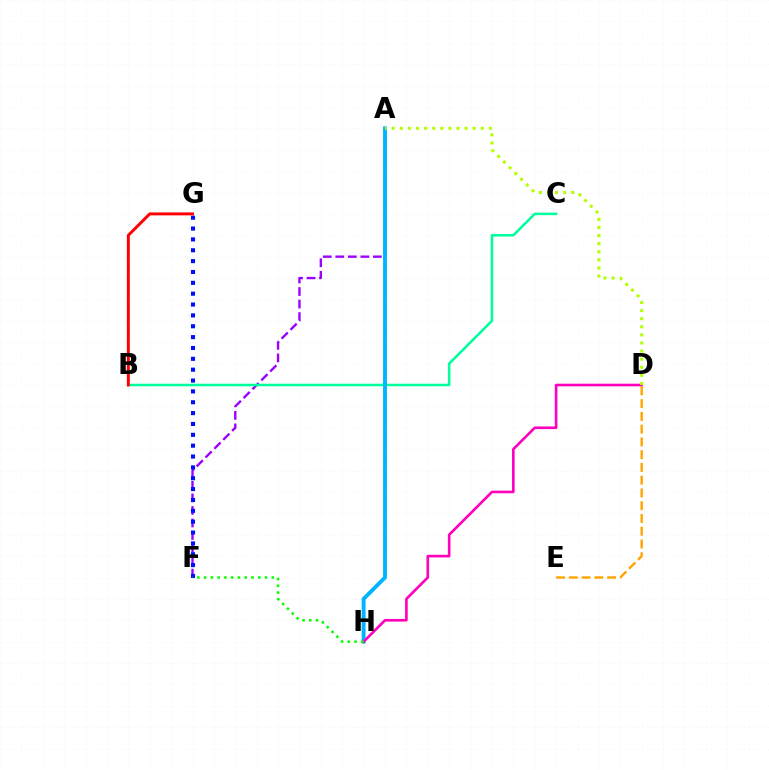{('A', 'F'): [{'color': '#9b00ff', 'line_style': 'dashed', 'thickness': 1.7}], ('F', 'G'): [{'color': '#0010ff', 'line_style': 'dotted', 'thickness': 2.95}], ('B', 'C'): [{'color': '#00ff9d', 'line_style': 'solid', 'thickness': 1.83}], ('D', 'E'): [{'color': '#ffa500', 'line_style': 'dashed', 'thickness': 1.73}], ('B', 'G'): [{'color': '#ff0000', 'line_style': 'solid', 'thickness': 2.12}], ('A', 'H'): [{'color': '#00b5ff', 'line_style': 'solid', 'thickness': 2.8}], ('D', 'H'): [{'color': '#ff00bd', 'line_style': 'solid', 'thickness': 1.89}], ('A', 'D'): [{'color': '#b3ff00', 'line_style': 'dotted', 'thickness': 2.2}], ('F', 'H'): [{'color': '#08ff00', 'line_style': 'dotted', 'thickness': 1.84}]}